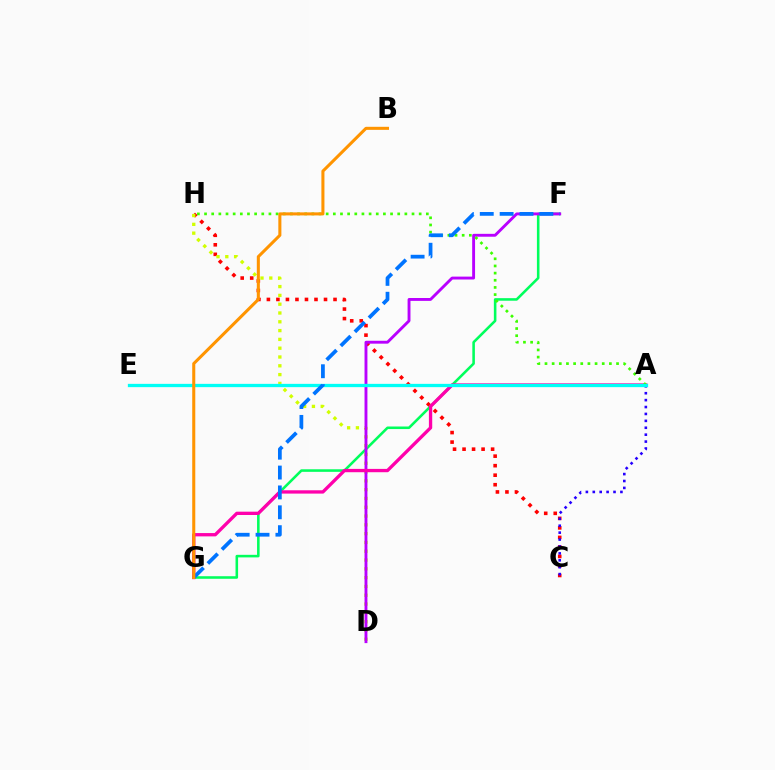{('C', 'H'): [{'color': '#ff0000', 'line_style': 'dotted', 'thickness': 2.59}], ('F', 'G'): [{'color': '#00ff5c', 'line_style': 'solid', 'thickness': 1.85}, {'color': '#0074ff', 'line_style': 'dashed', 'thickness': 2.7}], ('A', 'C'): [{'color': '#2500ff', 'line_style': 'dotted', 'thickness': 1.88}], ('D', 'H'): [{'color': '#d1ff00', 'line_style': 'dotted', 'thickness': 2.39}], ('D', 'F'): [{'color': '#b900ff', 'line_style': 'solid', 'thickness': 2.08}], ('A', 'G'): [{'color': '#ff00ac', 'line_style': 'solid', 'thickness': 2.39}], ('A', 'H'): [{'color': '#3dff00', 'line_style': 'dotted', 'thickness': 1.94}], ('A', 'E'): [{'color': '#00fff6', 'line_style': 'solid', 'thickness': 2.37}], ('B', 'G'): [{'color': '#ff9400', 'line_style': 'solid', 'thickness': 2.2}]}